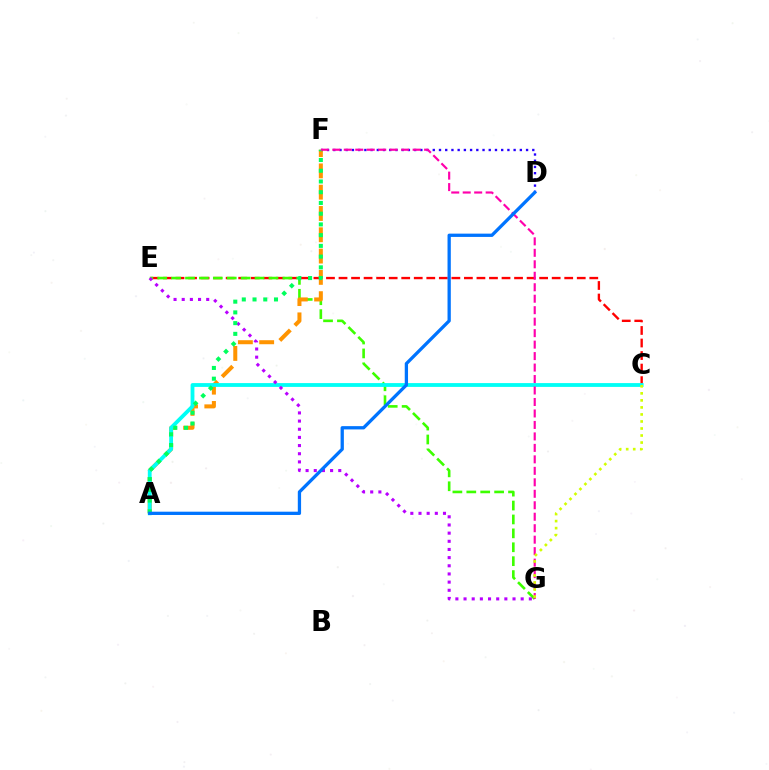{('D', 'F'): [{'color': '#2500ff', 'line_style': 'dotted', 'thickness': 1.69}], ('C', 'E'): [{'color': '#ff0000', 'line_style': 'dashed', 'thickness': 1.7}], ('E', 'G'): [{'color': '#3dff00', 'line_style': 'dashed', 'thickness': 1.89}, {'color': '#b900ff', 'line_style': 'dotted', 'thickness': 2.22}], ('A', 'F'): [{'color': '#ff9400', 'line_style': 'dashed', 'thickness': 2.89}, {'color': '#00ff5c', 'line_style': 'dotted', 'thickness': 2.92}], ('A', 'C'): [{'color': '#00fff6', 'line_style': 'solid', 'thickness': 2.75}], ('F', 'G'): [{'color': '#ff00ac', 'line_style': 'dashed', 'thickness': 1.56}], ('C', 'G'): [{'color': '#d1ff00', 'line_style': 'dotted', 'thickness': 1.91}], ('A', 'D'): [{'color': '#0074ff', 'line_style': 'solid', 'thickness': 2.37}]}